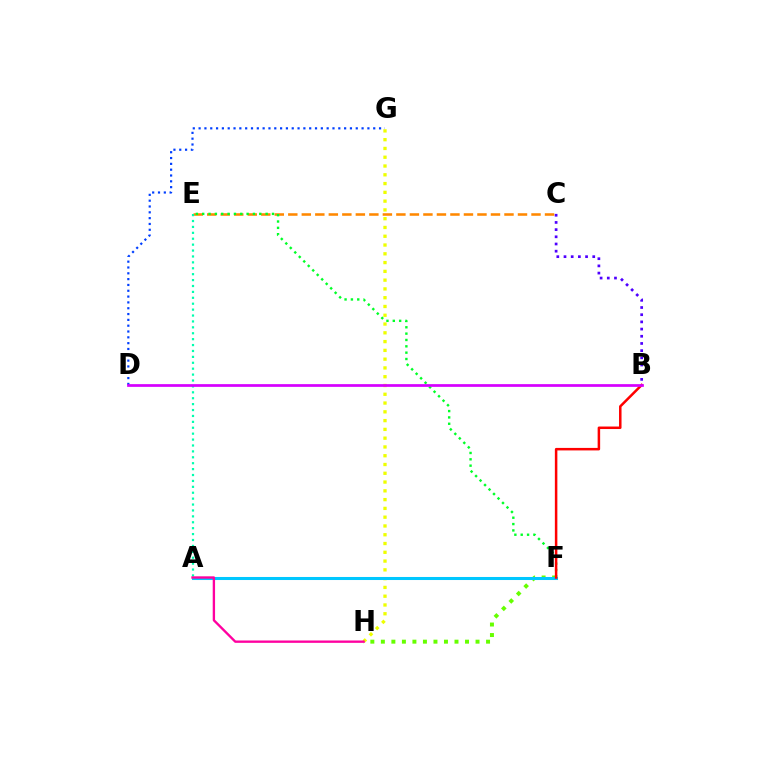{('D', 'G'): [{'color': '#003fff', 'line_style': 'dotted', 'thickness': 1.58}], ('C', 'E'): [{'color': '#ff8800', 'line_style': 'dashed', 'thickness': 1.84}], ('G', 'H'): [{'color': '#eeff00', 'line_style': 'dotted', 'thickness': 2.39}], ('A', 'E'): [{'color': '#00ffaf', 'line_style': 'dotted', 'thickness': 1.6}], ('E', 'F'): [{'color': '#00ff27', 'line_style': 'dotted', 'thickness': 1.72}], ('F', 'H'): [{'color': '#66ff00', 'line_style': 'dotted', 'thickness': 2.86}], ('A', 'F'): [{'color': '#00c7ff', 'line_style': 'solid', 'thickness': 2.2}], ('B', 'C'): [{'color': '#4f00ff', 'line_style': 'dotted', 'thickness': 1.95}], ('A', 'H'): [{'color': '#ff00a0', 'line_style': 'solid', 'thickness': 1.69}], ('B', 'F'): [{'color': '#ff0000', 'line_style': 'solid', 'thickness': 1.81}], ('B', 'D'): [{'color': '#d600ff', 'line_style': 'solid', 'thickness': 1.96}]}